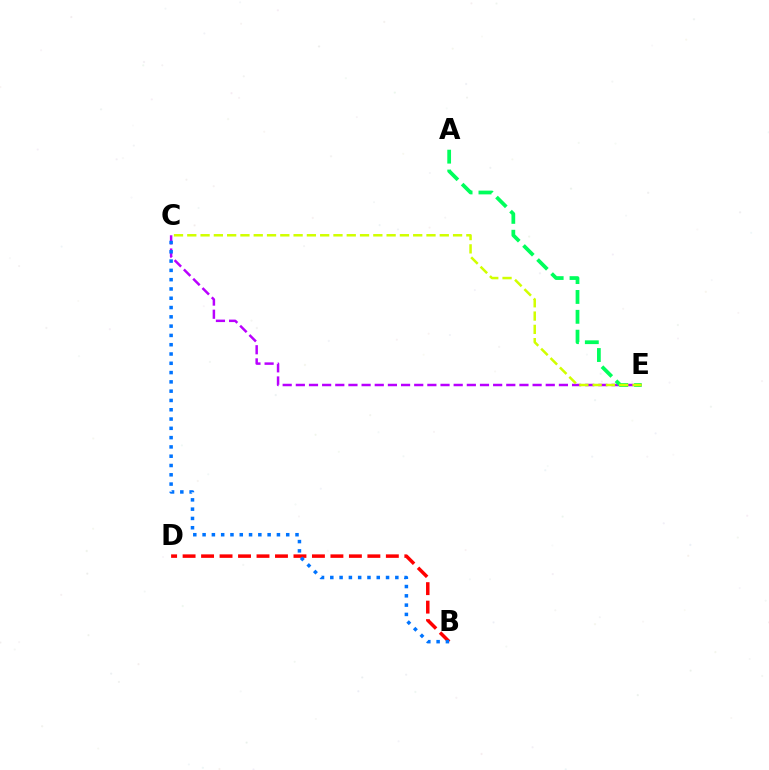{('B', 'D'): [{'color': '#ff0000', 'line_style': 'dashed', 'thickness': 2.51}], ('C', 'E'): [{'color': '#b900ff', 'line_style': 'dashed', 'thickness': 1.79}, {'color': '#d1ff00', 'line_style': 'dashed', 'thickness': 1.81}], ('A', 'E'): [{'color': '#00ff5c', 'line_style': 'dashed', 'thickness': 2.7}], ('B', 'C'): [{'color': '#0074ff', 'line_style': 'dotted', 'thickness': 2.52}]}